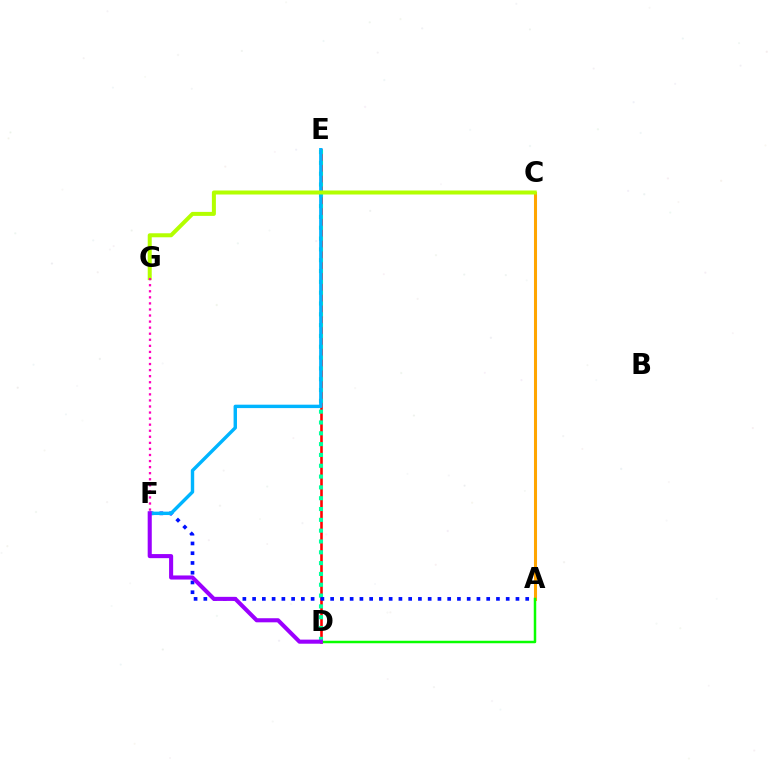{('D', 'E'): [{'color': '#ff0000', 'line_style': 'solid', 'thickness': 1.86}, {'color': '#00ff9d', 'line_style': 'dotted', 'thickness': 2.94}], ('A', 'F'): [{'color': '#0010ff', 'line_style': 'dotted', 'thickness': 2.65}], ('E', 'F'): [{'color': '#00b5ff', 'line_style': 'solid', 'thickness': 2.45}], ('A', 'C'): [{'color': '#ffa500', 'line_style': 'solid', 'thickness': 2.19}], ('C', 'G'): [{'color': '#b3ff00', 'line_style': 'solid', 'thickness': 2.88}], ('F', 'G'): [{'color': '#ff00bd', 'line_style': 'dotted', 'thickness': 1.65}], ('A', 'D'): [{'color': '#08ff00', 'line_style': 'solid', 'thickness': 1.79}], ('D', 'F'): [{'color': '#9b00ff', 'line_style': 'solid', 'thickness': 2.94}]}